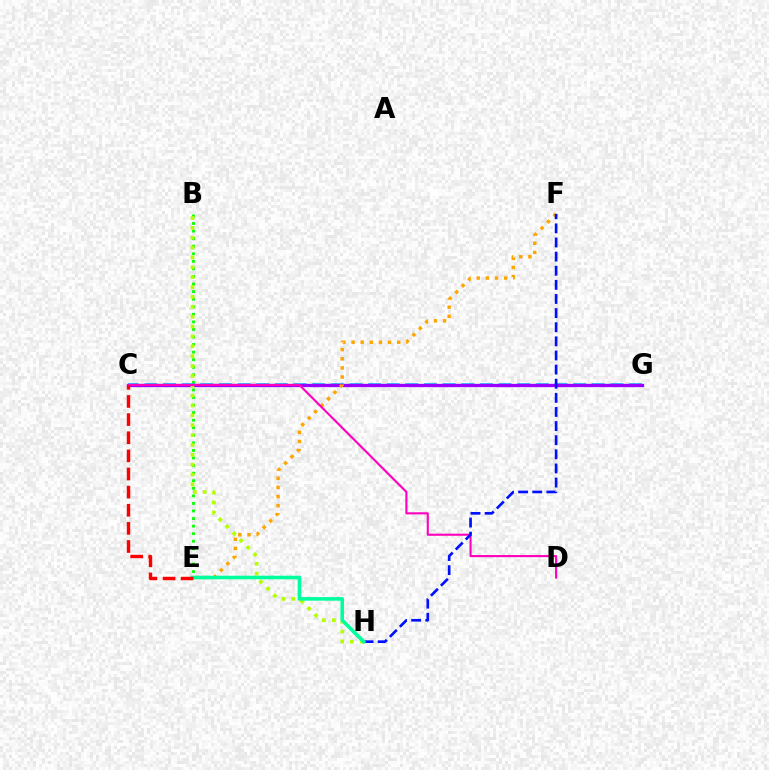{('B', 'E'): [{'color': '#08ff00', 'line_style': 'dotted', 'thickness': 2.06}], ('C', 'G'): [{'color': '#00b5ff', 'line_style': 'dashed', 'thickness': 2.53}, {'color': '#9b00ff', 'line_style': 'solid', 'thickness': 2.37}], ('E', 'F'): [{'color': '#ffa500', 'line_style': 'dotted', 'thickness': 2.48}], ('B', 'H'): [{'color': '#b3ff00', 'line_style': 'dotted', 'thickness': 2.68}], ('C', 'D'): [{'color': '#ff00bd', 'line_style': 'solid', 'thickness': 1.52}], ('F', 'H'): [{'color': '#0010ff', 'line_style': 'dashed', 'thickness': 1.92}], ('E', 'H'): [{'color': '#00ff9d', 'line_style': 'solid', 'thickness': 2.59}], ('C', 'E'): [{'color': '#ff0000', 'line_style': 'dashed', 'thickness': 2.46}]}